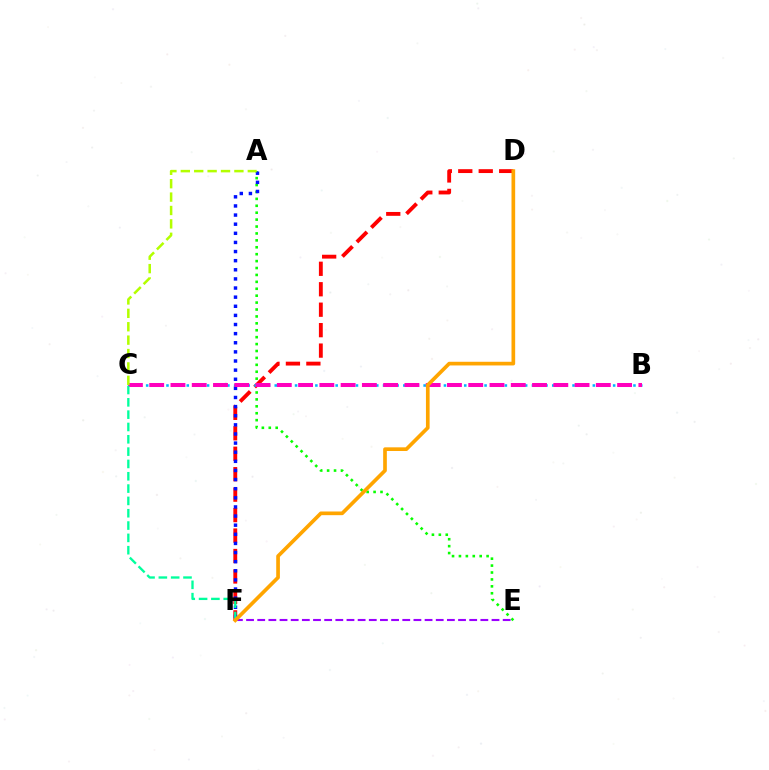{('D', 'F'): [{'color': '#ff0000', 'line_style': 'dashed', 'thickness': 2.78}, {'color': '#ffa500', 'line_style': 'solid', 'thickness': 2.64}], ('A', 'E'): [{'color': '#08ff00', 'line_style': 'dotted', 'thickness': 1.88}], ('E', 'F'): [{'color': '#9b00ff', 'line_style': 'dashed', 'thickness': 1.52}], ('B', 'C'): [{'color': '#00b5ff', 'line_style': 'dotted', 'thickness': 1.84}, {'color': '#ff00bd', 'line_style': 'dashed', 'thickness': 2.89}], ('A', 'F'): [{'color': '#0010ff', 'line_style': 'dotted', 'thickness': 2.48}], ('C', 'F'): [{'color': '#00ff9d', 'line_style': 'dashed', 'thickness': 1.67}], ('A', 'C'): [{'color': '#b3ff00', 'line_style': 'dashed', 'thickness': 1.82}]}